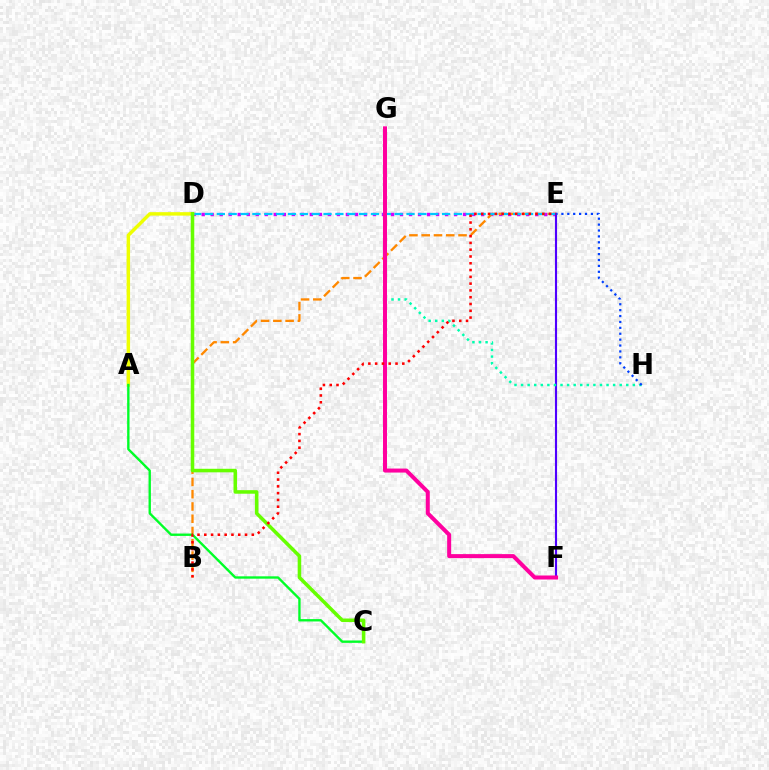{('D', 'E'): [{'color': '#d600ff', 'line_style': 'dotted', 'thickness': 2.45}, {'color': '#00c7ff', 'line_style': 'dashed', 'thickness': 1.61}], ('B', 'E'): [{'color': '#ff8800', 'line_style': 'dashed', 'thickness': 1.67}, {'color': '#ff0000', 'line_style': 'dotted', 'thickness': 1.84}], ('A', 'D'): [{'color': '#eeff00', 'line_style': 'solid', 'thickness': 2.48}], ('E', 'F'): [{'color': '#4f00ff', 'line_style': 'solid', 'thickness': 1.53}], ('A', 'C'): [{'color': '#00ff27', 'line_style': 'solid', 'thickness': 1.7}], ('G', 'H'): [{'color': '#00ffaf', 'line_style': 'dotted', 'thickness': 1.79}], ('C', 'D'): [{'color': '#66ff00', 'line_style': 'solid', 'thickness': 2.55}], ('F', 'G'): [{'color': '#ff00a0', 'line_style': 'solid', 'thickness': 2.88}], ('E', 'H'): [{'color': '#003fff', 'line_style': 'dotted', 'thickness': 1.6}]}